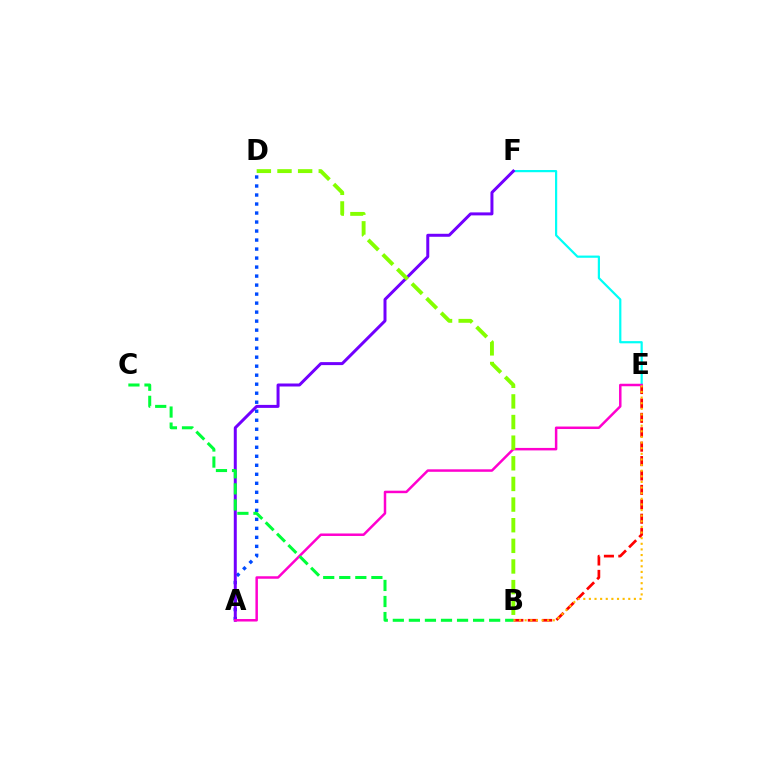{('A', 'D'): [{'color': '#004bff', 'line_style': 'dotted', 'thickness': 2.45}], ('E', 'F'): [{'color': '#00fff6', 'line_style': 'solid', 'thickness': 1.59}], ('A', 'F'): [{'color': '#7200ff', 'line_style': 'solid', 'thickness': 2.15}], ('B', 'E'): [{'color': '#ff0000', 'line_style': 'dashed', 'thickness': 1.96}, {'color': '#ffbd00', 'line_style': 'dotted', 'thickness': 1.53}], ('A', 'E'): [{'color': '#ff00cf', 'line_style': 'solid', 'thickness': 1.79}], ('B', 'D'): [{'color': '#84ff00', 'line_style': 'dashed', 'thickness': 2.8}], ('B', 'C'): [{'color': '#00ff39', 'line_style': 'dashed', 'thickness': 2.18}]}